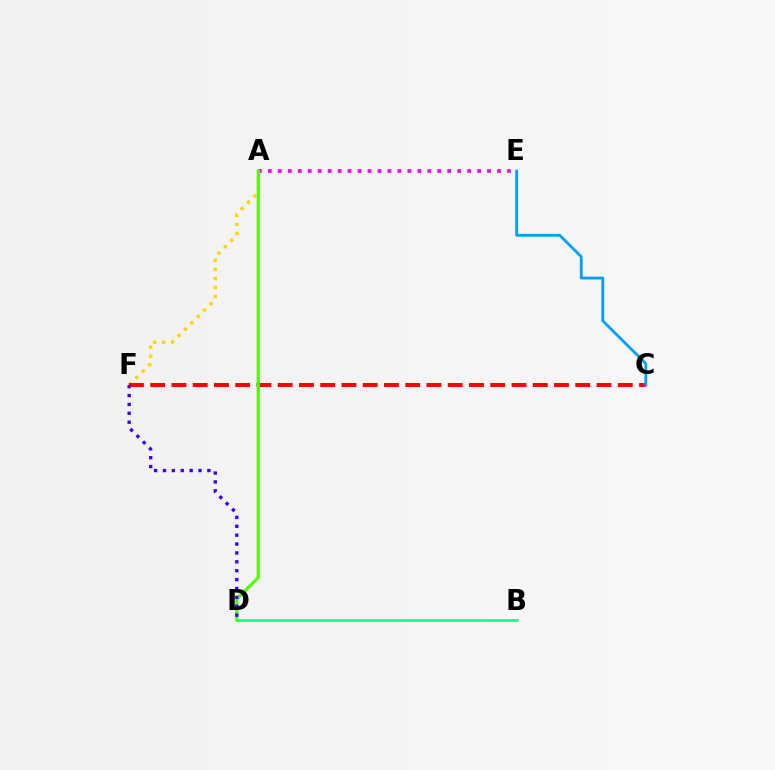{('A', 'F'): [{'color': '#ffd500', 'line_style': 'dotted', 'thickness': 2.45}], ('A', 'E'): [{'color': '#ff00ed', 'line_style': 'dotted', 'thickness': 2.71}], ('C', 'F'): [{'color': '#ff0000', 'line_style': 'dashed', 'thickness': 2.89}], ('B', 'D'): [{'color': '#00ff86', 'line_style': 'solid', 'thickness': 1.81}], ('A', 'D'): [{'color': '#4fff00', 'line_style': 'solid', 'thickness': 2.23}], ('C', 'E'): [{'color': '#009eff', 'line_style': 'solid', 'thickness': 2.02}], ('D', 'F'): [{'color': '#3700ff', 'line_style': 'dotted', 'thickness': 2.41}]}